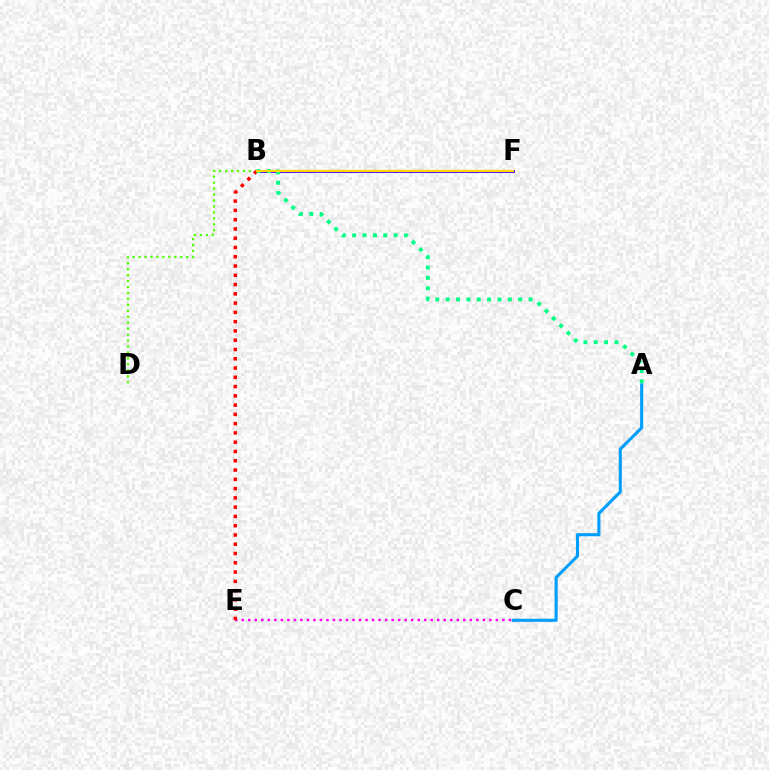{('B', 'F'): [{'color': '#3700ff', 'line_style': 'solid', 'thickness': 2.14}, {'color': '#ffd500', 'line_style': 'solid', 'thickness': 1.63}], ('C', 'E'): [{'color': '#ff00ed', 'line_style': 'dotted', 'thickness': 1.77}], ('B', 'D'): [{'color': '#4fff00', 'line_style': 'dotted', 'thickness': 1.62}], ('B', 'E'): [{'color': '#ff0000', 'line_style': 'dotted', 'thickness': 2.52}], ('A', 'B'): [{'color': '#00ff86', 'line_style': 'dotted', 'thickness': 2.82}], ('A', 'C'): [{'color': '#009eff', 'line_style': 'solid', 'thickness': 2.23}]}